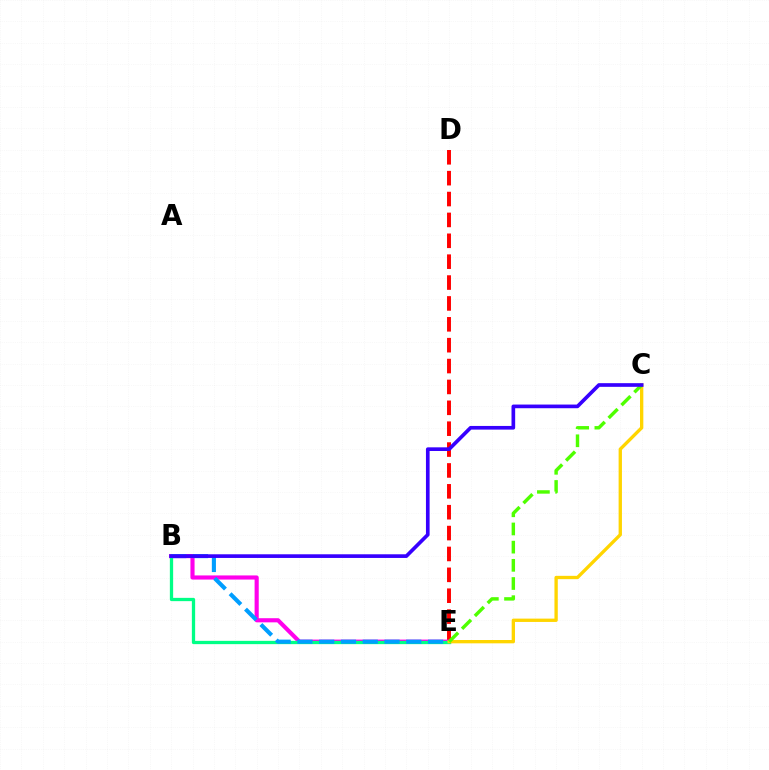{('D', 'E'): [{'color': '#ff0000', 'line_style': 'dashed', 'thickness': 2.84}], ('B', 'E'): [{'color': '#ff00ed', 'line_style': 'solid', 'thickness': 2.98}, {'color': '#00ff86', 'line_style': 'solid', 'thickness': 2.36}, {'color': '#009eff', 'line_style': 'dashed', 'thickness': 2.96}], ('C', 'E'): [{'color': '#ffd500', 'line_style': 'solid', 'thickness': 2.4}, {'color': '#4fff00', 'line_style': 'dashed', 'thickness': 2.47}], ('B', 'C'): [{'color': '#3700ff', 'line_style': 'solid', 'thickness': 2.64}]}